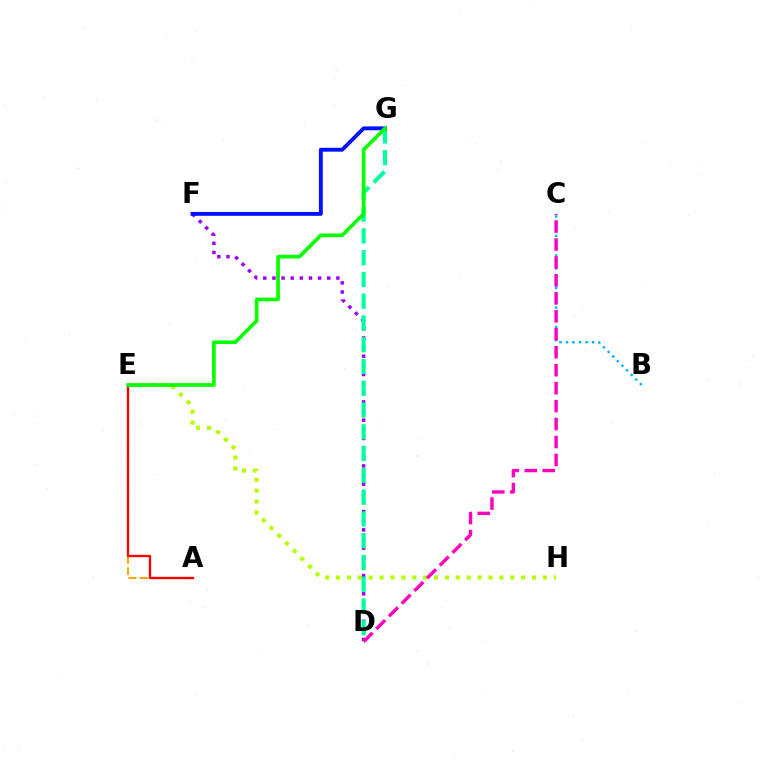{('D', 'F'): [{'color': '#9b00ff', 'line_style': 'dotted', 'thickness': 2.48}], ('B', 'C'): [{'color': '#00b5ff', 'line_style': 'dotted', 'thickness': 1.77}], ('E', 'H'): [{'color': '#b3ff00', 'line_style': 'dotted', 'thickness': 2.96}], ('D', 'G'): [{'color': '#00ff9d', 'line_style': 'dashed', 'thickness': 2.96}], ('A', 'E'): [{'color': '#ffa500', 'line_style': 'dashed', 'thickness': 1.54}, {'color': '#ff0000', 'line_style': 'solid', 'thickness': 1.67}], ('F', 'G'): [{'color': '#0010ff', 'line_style': 'solid', 'thickness': 2.78}], ('E', 'G'): [{'color': '#08ff00', 'line_style': 'solid', 'thickness': 2.64}], ('C', 'D'): [{'color': '#ff00bd', 'line_style': 'dashed', 'thickness': 2.44}]}